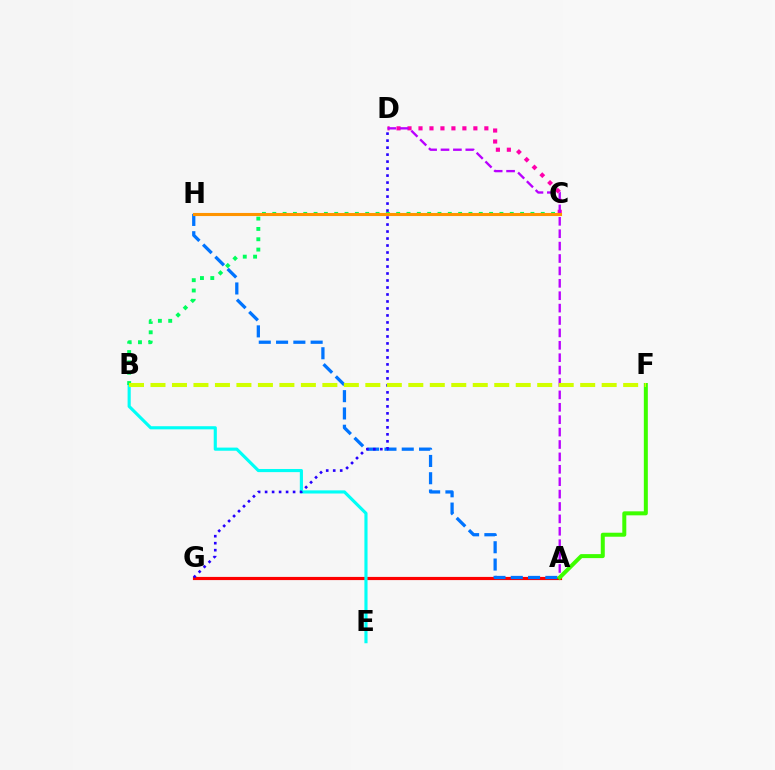{('A', 'G'): [{'color': '#ff0000', 'line_style': 'solid', 'thickness': 2.28}], ('A', 'H'): [{'color': '#0074ff', 'line_style': 'dashed', 'thickness': 2.35}], ('B', 'E'): [{'color': '#00fff6', 'line_style': 'solid', 'thickness': 2.26}], ('C', 'D'): [{'color': '#ff00ac', 'line_style': 'dotted', 'thickness': 2.98}], ('A', 'D'): [{'color': '#b900ff', 'line_style': 'dashed', 'thickness': 1.68}], ('B', 'C'): [{'color': '#00ff5c', 'line_style': 'dotted', 'thickness': 2.81}], ('A', 'F'): [{'color': '#3dff00', 'line_style': 'solid', 'thickness': 2.88}], ('D', 'G'): [{'color': '#2500ff', 'line_style': 'dotted', 'thickness': 1.9}], ('B', 'F'): [{'color': '#d1ff00', 'line_style': 'dashed', 'thickness': 2.92}], ('C', 'H'): [{'color': '#ff9400', 'line_style': 'solid', 'thickness': 2.23}]}